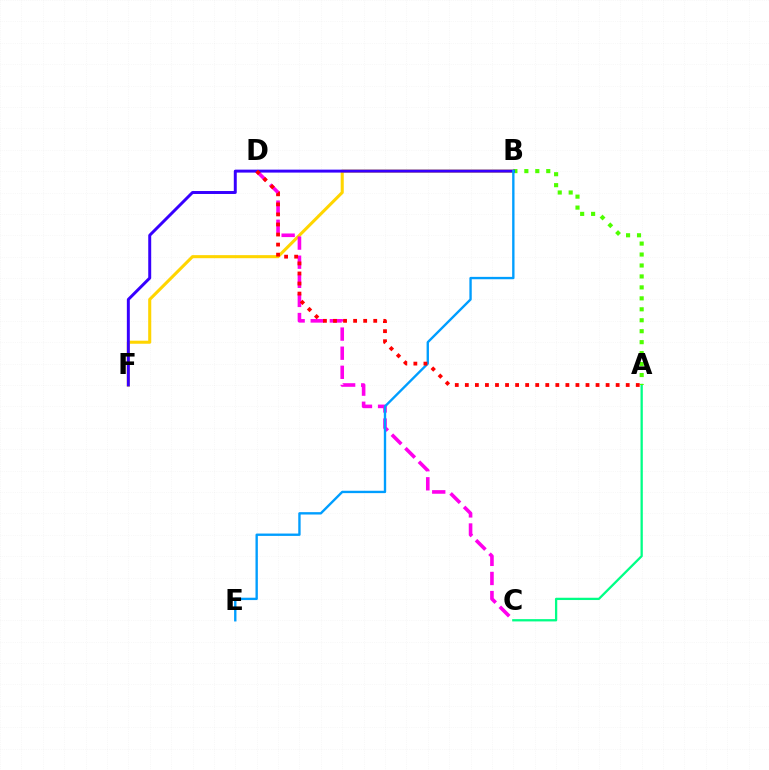{('B', 'F'): [{'color': '#ffd500', 'line_style': 'solid', 'thickness': 2.21}, {'color': '#3700ff', 'line_style': 'solid', 'thickness': 2.13}], ('A', 'C'): [{'color': '#00ff86', 'line_style': 'solid', 'thickness': 1.65}], ('C', 'D'): [{'color': '#ff00ed', 'line_style': 'dashed', 'thickness': 2.6}], ('A', 'B'): [{'color': '#4fff00', 'line_style': 'dotted', 'thickness': 2.98}], ('B', 'E'): [{'color': '#009eff', 'line_style': 'solid', 'thickness': 1.7}], ('A', 'D'): [{'color': '#ff0000', 'line_style': 'dotted', 'thickness': 2.73}]}